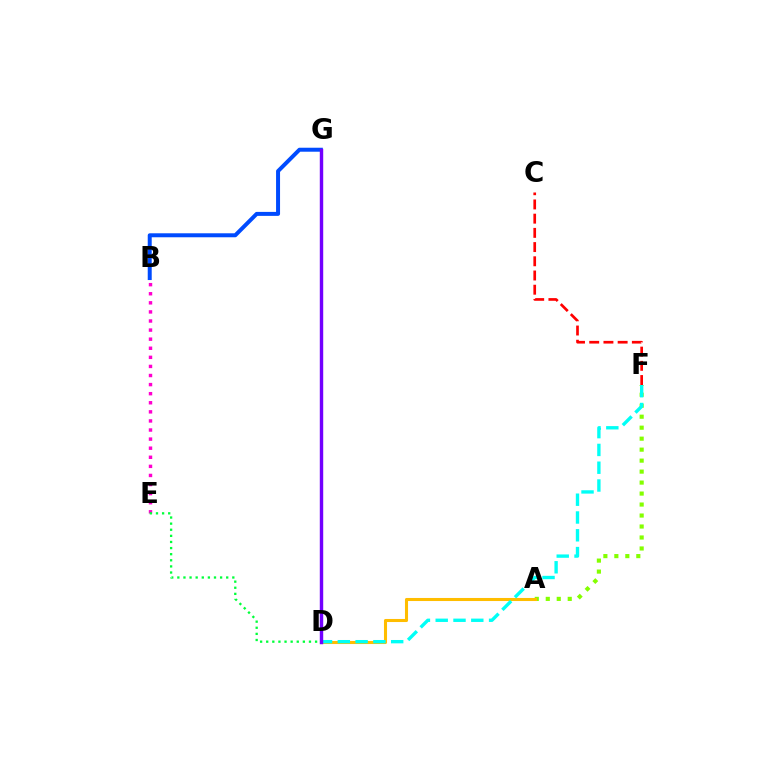{('A', 'F'): [{'color': '#84ff00', 'line_style': 'dotted', 'thickness': 2.98}], ('C', 'F'): [{'color': '#ff0000', 'line_style': 'dashed', 'thickness': 1.93}], ('B', 'E'): [{'color': '#ff00cf', 'line_style': 'dotted', 'thickness': 2.47}], ('A', 'D'): [{'color': '#ffbd00', 'line_style': 'solid', 'thickness': 2.21}], ('B', 'G'): [{'color': '#004bff', 'line_style': 'solid', 'thickness': 2.87}], ('D', 'F'): [{'color': '#00fff6', 'line_style': 'dashed', 'thickness': 2.42}], ('D', 'E'): [{'color': '#00ff39', 'line_style': 'dotted', 'thickness': 1.66}], ('D', 'G'): [{'color': '#7200ff', 'line_style': 'solid', 'thickness': 2.47}]}